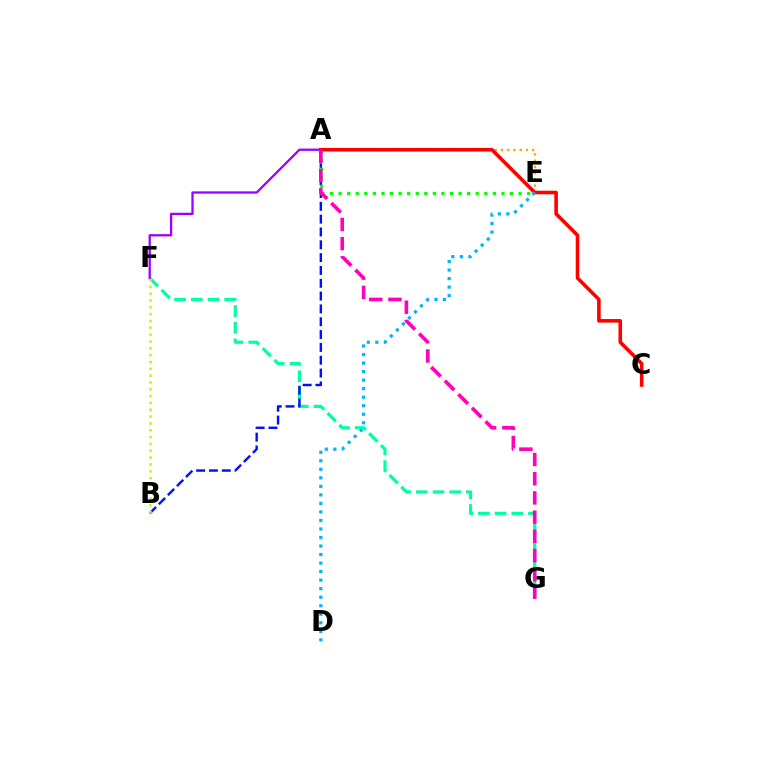{('F', 'G'): [{'color': '#00ff9d', 'line_style': 'dashed', 'thickness': 2.27}], ('A', 'B'): [{'color': '#0010ff', 'line_style': 'dashed', 'thickness': 1.74}], ('A', 'E'): [{'color': '#ffa500', 'line_style': 'dotted', 'thickness': 1.69}, {'color': '#08ff00', 'line_style': 'dotted', 'thickness': 2.33}], ('A', 'F'): [{'color': '#9b00ff', 'line_style': 'solid', 'thickness': 1.64}], ('A', 'C'): [{'color': '#ff0000', 'line_style': 'solid', 'thickness': 2.58}], ('B', 'F'): [{'color': '#b3ff00', 'line_style': 'dotted', 'thickness': 1.86}], ('A', 'G'): [{'color': '#ff00bd', 'line_style': 'dashed', 'thickness': 2.61}], ('D', 'E'): [{'color': '#00b5ff', 'line_style': 'dotted', 'thickness': 2.32}]}